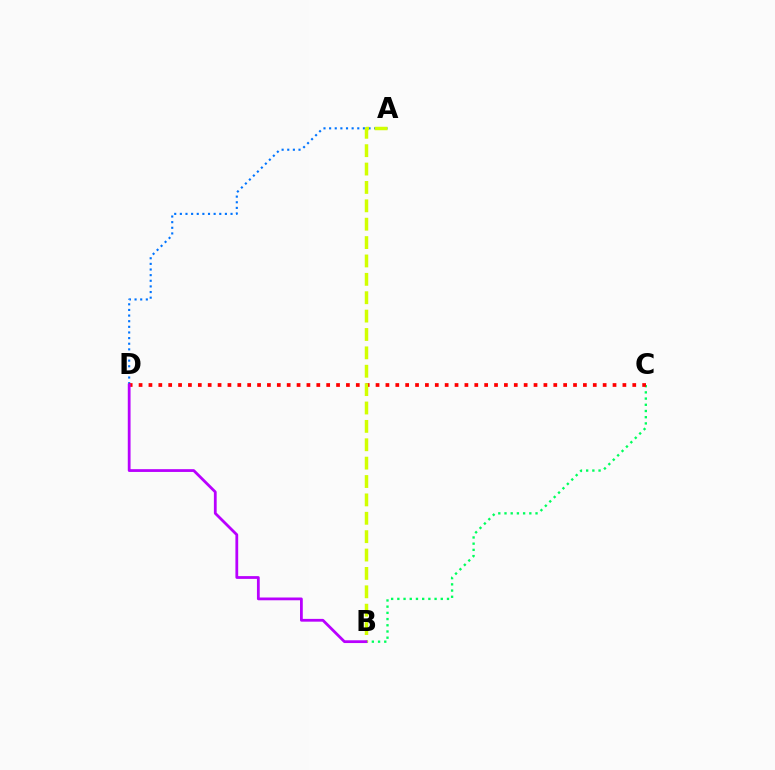{('B', 'C'): [{'color': '#00ff5c', 'line_style': 'dotted', 'thickness': 1.69}], ('A', 'D'): [{'color': '#0074ff', 'line_style': 'dotted', 'thickness': 1.53}], ('C', 'D'): [{'color': '#ff0000', 'line_style': 'dotted', 'thickness': 2.68}], ('A', 'B'): [{'color': '#d1ff00', 'line_style': 'dashed', 'thickness': 2.5}], ('B', 'D'): [{'color': '#b900ff', 'line_style': 'solid', 'thickness': 2.0}]}